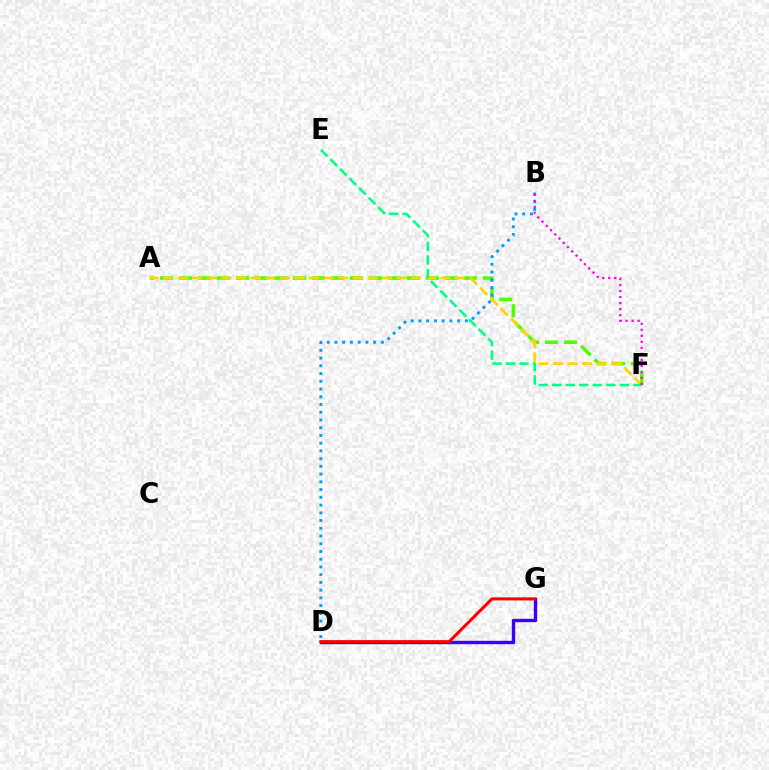{('A', 'F'): [{'color': '#4fff00', 'line_style': 'dashed', 'thickness': 2.58}, {'color': '#ffd500', 'line_style': 'dashed', 'thickness': 1.98}], ('D', 'G'): [{'color': '#3700ff', 'line_style': 'solid', 'thickness': 2.44}, {'color': '#ff0000', 'line_style': 'solid', 'thickness': 2.19}], ('B', 'D'): [{'color': '#009eff', 'line_style': 'dotted', 'thickness': 2.1}], ('E', 'F'): [{'color': '#00ff86', 'line_style': 'dashed', 'thickness': 1.84}], ('B', 'F'): [{'color': '#ff00ed', 'line_style': 'dotted', 'thickness': 1.63}]}